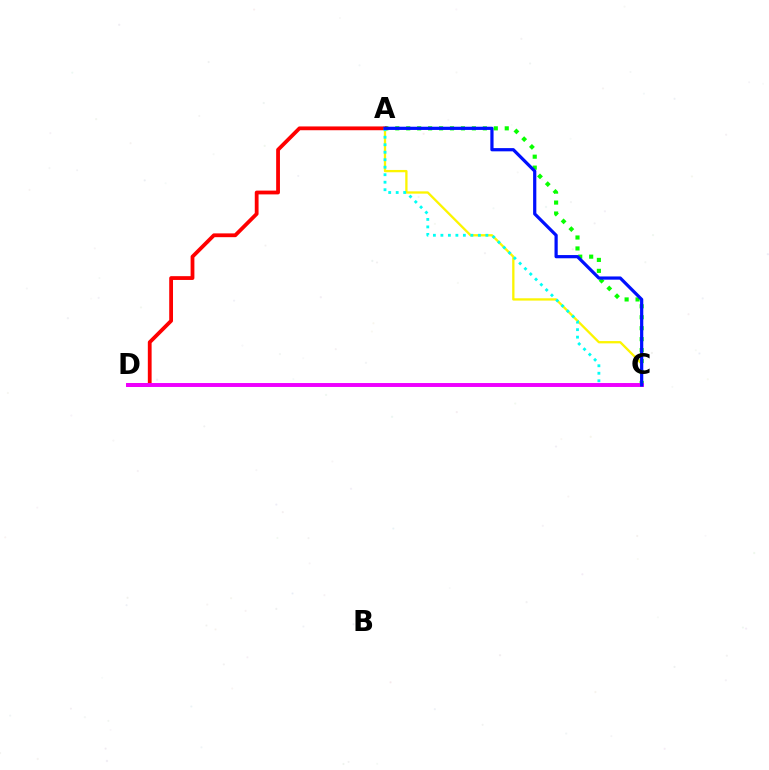{('A', 'C'): [{'color': '#08ff00', 'line_style': 'dotted', 'thickness': 2.97}, {'color': '#fcf500', 'line_style': 'solid', 'thickness': 1.66}, {'color': '#00fff6', 'line_style': 'dotted', 'thickness': 2.04}, {'color': '#0010ff', 'line_style': 'solid', 'thickness': 2.32}], ('A', 'D'): [{'color': '#ff0000', 'line_style': 'solid', 'thickness': 2.73}], ('C', 'D'): [{'color': '#ee00ff', 'line_style': 'solid', 'thickness': 2.83}]}